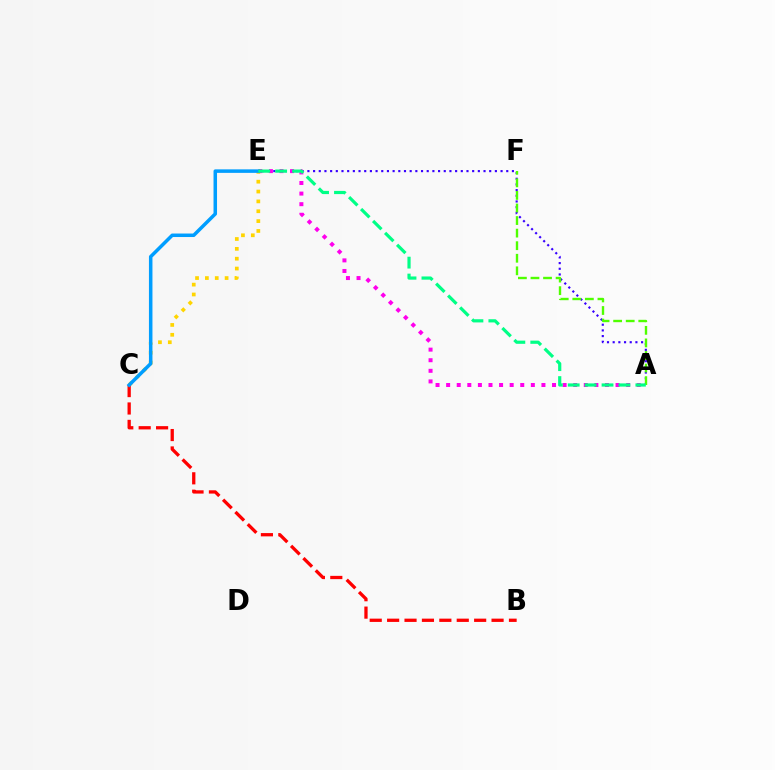{('C', 'E'): [{'color': '#ffd500', 'line_style': 'dotted', 'thickness': 2.68}, {'color': '#009eff', 'line_style': 'solid', 'thickness': 2.53}], ('A', 'E'): [{'color': '#3700ff', 'line_style': 'dotted', 'thickness': 1.54}, {'color': '#ff00ed', 'line_style': 'dotted', 'thickness': 2.88}, {'color': '#00ff86', 'line_style': 'dashed', 'thickness': 2.3}], ('B', 'C'): [{'color': '#ff0000', 'line_style': 'dashed', 'thickness': 2.36}], ('A', 'F'): [{'color': '#4fff00', 'line_style': 'dashed', 'thickness': 1.71}]}